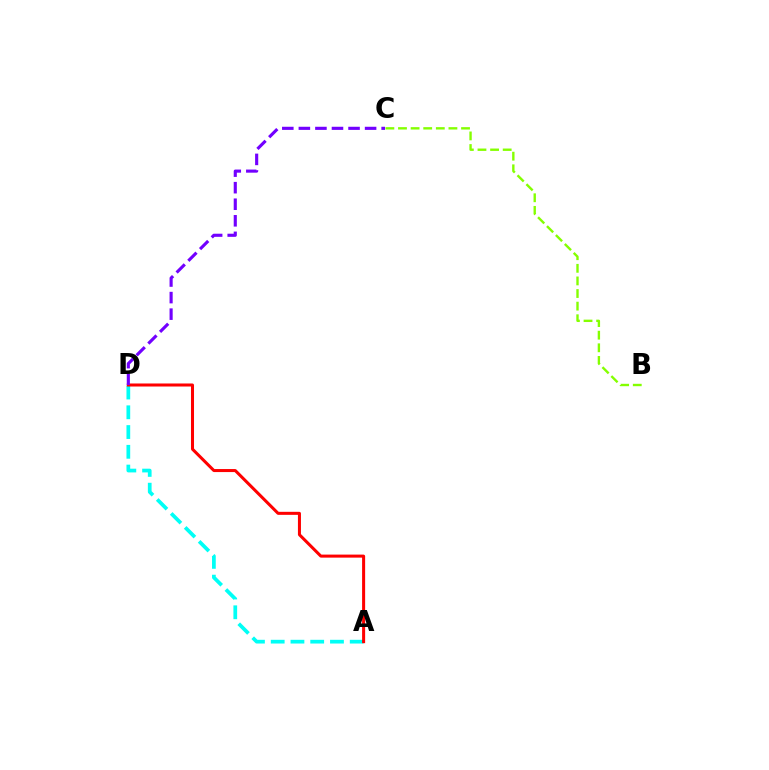{('A', 'D'): [{'color': '#00fff6', 'line_style': 'dashed', 'thickness': 2.68}, {'color': '#ff0000', 'line_style': 'solid', 'thickness': 2.18}], ('B', 'C'): [{'color': '#84ff00', 'line_style': 'dashed', 'thickness': 1.71}], ('C', 'D'): [{'color': '#7200ff', 'line_style': 'dashed', 'thickness': 2.25}]}